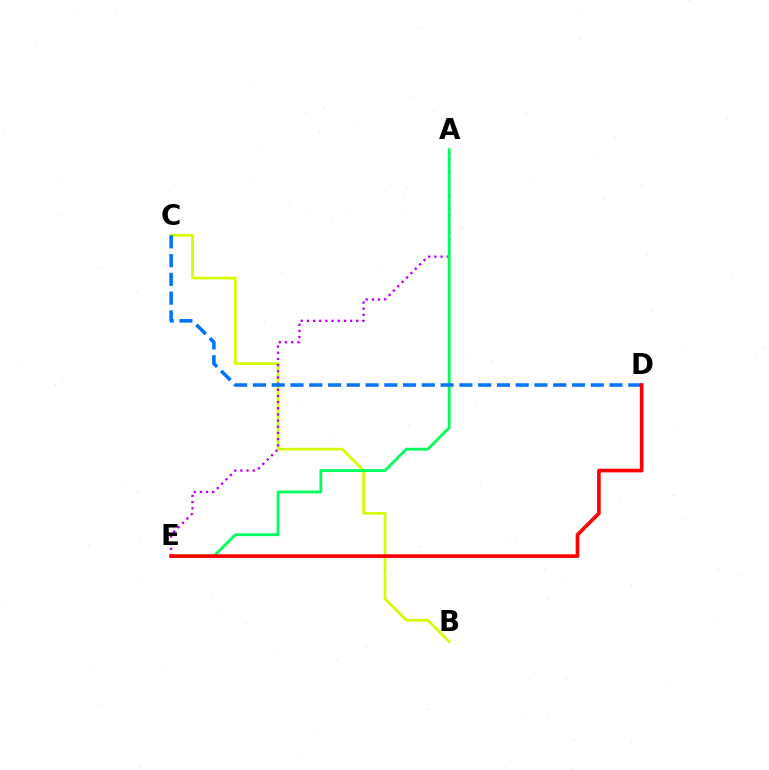{('B', 'C'): [{'color': '#d1ff00', 'line_style': 'solid', 'thickness': 1.98}], ('A', 'E'): [{'color': '#b900ff', 'line_style': 'dotted', 'thickness': 1.68}, {'color': '#00ff5c', 'line_style': 'solid', 'thickness': 2.04}], ('C', 'D'): [{'color': '#0074ff', 'line_style': 'dashed', 'thickness': 2.55}], ('D', 'E'): [{'color': '#ff0000', 'line_style': 'solid', 'thickness': 2.63}]}